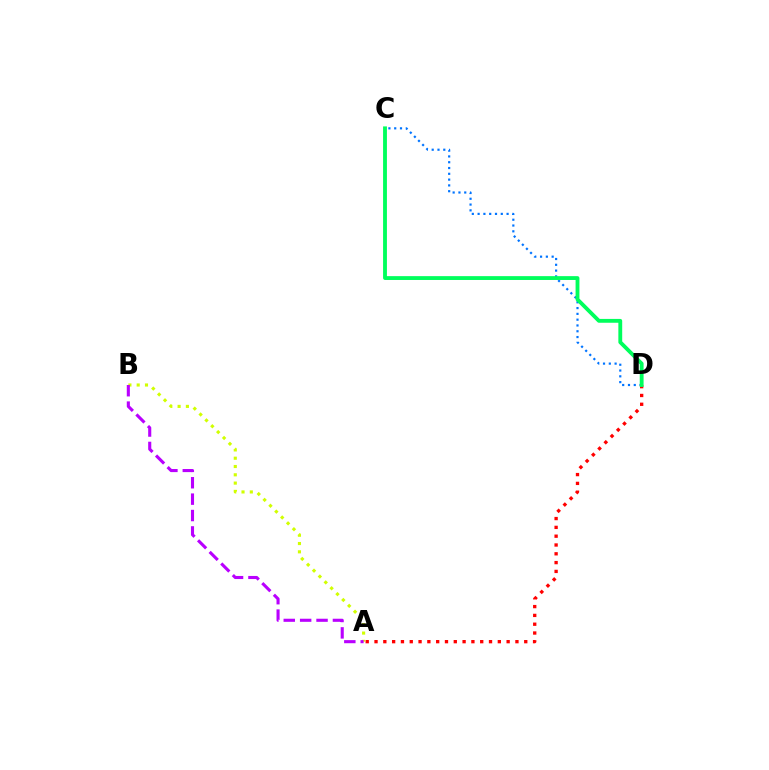{('C', 'D'): [{'color': '#0074ff', 'line_style': 'dotted', 'thickness': 1.57}, {'color': '#00ff5c', 'line_style': 'solid', 'thickness': 2.76}], ('A', 'D'): [{'color': '#ff0000', 'line_style': 'dotted', 'thickness': 2.39}], ('A', 'B'): [{'color': '#d1ff00', 'line_style': 'dotted', 'thickness': 2.25}, {'color': '#b900ff', 'line_style': 'dashed', 'thickness': 2.23}]}